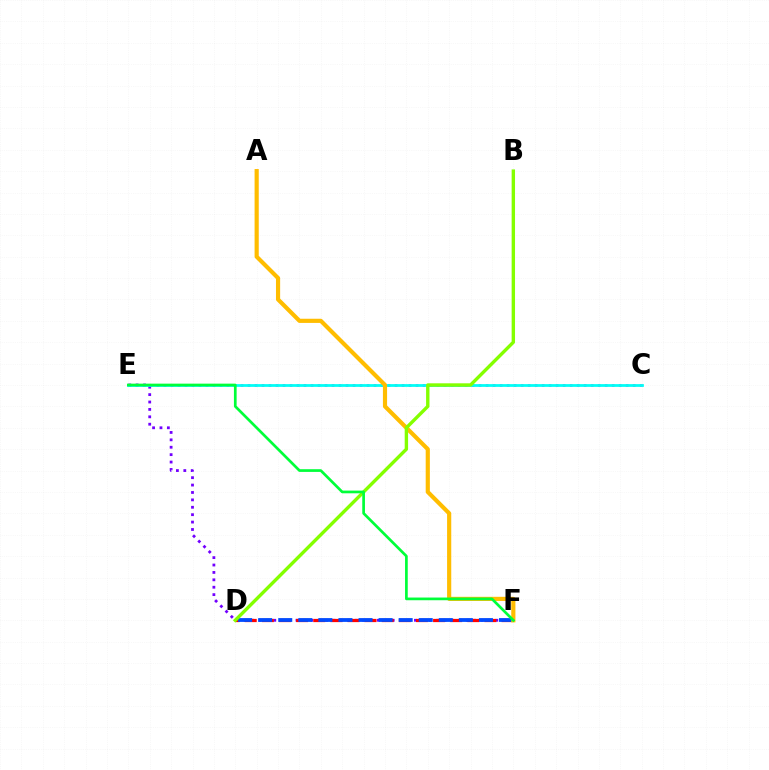{('E', 'F'): [{'color': '#7200ff', 'line_style': 'dotted', 'thickness': 2.01}, {'color': '#00ff39', 'line_style': 'solid', 'thickness': 1.95}], ('C', 'E'): [{'color': '#ff00cf', 'line_style': 'dotted', 'thickness': 1.9}, {'color': '#00fff6', 'line_style': 'solid', 'thickness': 1.99}], ('D', 'F'): [{'color': '#ff0000', 'line_style': 'dashed', 'thickness': 2.33}, {'color': '#004bff', 'line_style': 'dashed', 'thickness': 2.73}], ('A', 'F'): [{'color': '#ffbd00', 'line_style': 'solid', 'thickness': 3.0}], ('B', 'D'): [{'color': '#84ff00', 'line_style': 'solid', 'thickness': 2.44}]}